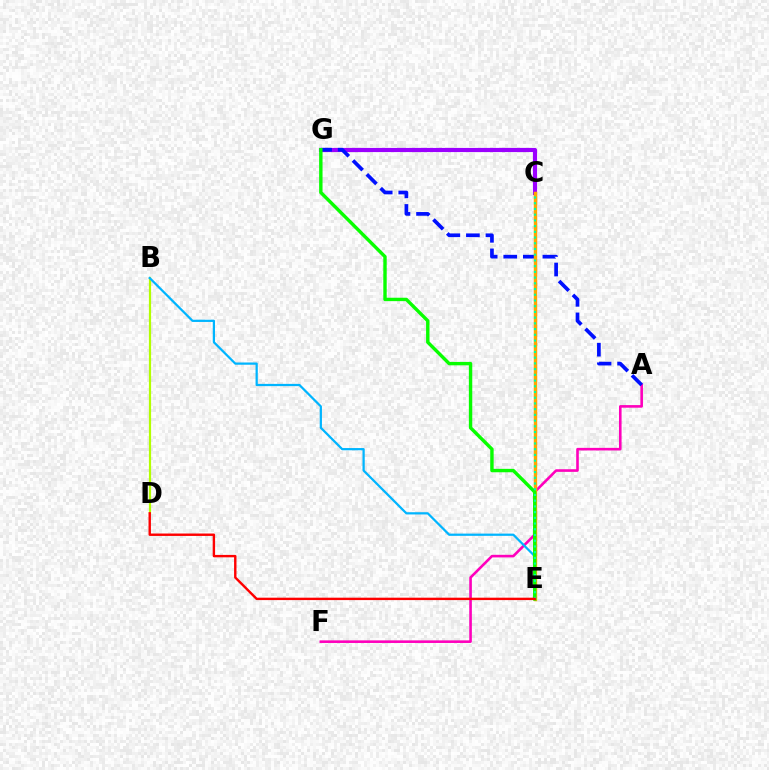{('A', 'F'): [{'color': '#ff00bd', 'line_style': 'solid', 'thickness': 1.87}], ('C', 'G'): [{'color': '#9b00ff', 'line_style': 'solid', 'thickness': 3.0}], ('A', 'G'): [{'color': '#0010ff', 'line_style': 'dashed', 'thickness': 2.66}], ('B', 'D'): [{'color': '#b3ff00', 'line_style': 'solid', 'thickness': 1.58}], ('B', 'E'): [{'color': '#00b5ff', 'line_style': 'solid', 'thickness': 1.61}], ('C', 'E'): [{'color': '#ffa500', 'line_style': 'solid', 'thickness': 2.48}, {'color': '#00ff9d', 'line_style': 'dotted', 'thickness': 1.55}], ('E', 'G'): [{'color': '#08ff00', 'line_style': 'solid', 'thickness': 2.45}], ('D', 'E'): [{'color': '#ff0000', 'line_style': 'solid', 'thickness': 1.73}]}